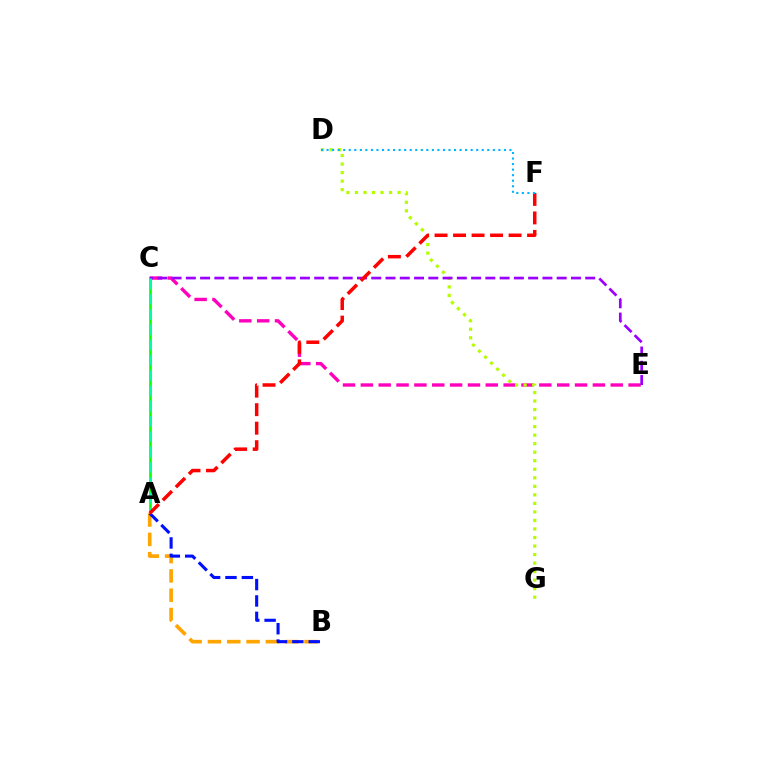{('C', 'E'): [{'color': '#ff00bd', 'line_style': 'dashed', 'thickness': 2.42}, {'color': '#9b00ff', 'line_style': 'dashed', 'thickness': 1.94}], ('D', 'G'): [{'color': '#b3ff00', 'line_style': 'dotted', 'thickness': 2.32}], ('A', 'C'): [{'color': '#08ff00', 'line_style': 'solid', 'thickness': 1.88}, {'color': '#00ff9d', 'line_style': 'dashed', 'thickness': 2.08}], ('A', 'B'): [{'color': '#ffa500', 'line_style': 'dashed', 'thickness': 2.62}, {'color': '#0010ff', 'line_style': 'dashed', 'thickness': 2.23}], ('A', 'F'): [{'color': '#ff0000', 'line_style': 'dashed', 'thickness': 2.51}], ('D', 'F'): [{'color': '#00b5ff', 'line_style': 'dotted', 'thickness': 1.51}]}